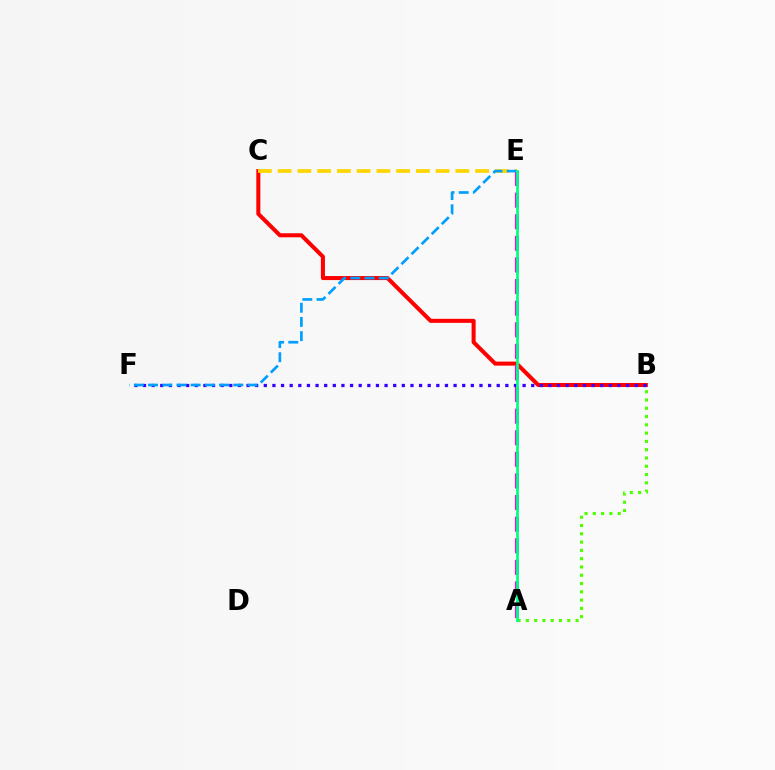{('A', 'B'): [{'color': '#4fff00', 'line_style': 'dotted', 'thickness': 2.25}], ('B', 'C'): [{'color': '#ff0000', 'line_style': 'solid', 'thickness': 2.91}], ('C', 'E'): [{'color': '#ffd500', 'line_style': 'dashed', 'thickness': 2.68}], ('B', 'F'): [{'color': '#3700ff', 'line_style': 'dotted', 'thickness': 2.34}], ('A', 'E'): [{'color': '#ff00ed', 'line_style': 'dashed', 'thickness': 2.93}, {'color': '#00ff86', 'line_style': 'solid', 'thickness': 1.99}], ('E', 'F'): [{'color': '#009eff', 'line_style': 'dashed', 'thickness': 1.93}]}